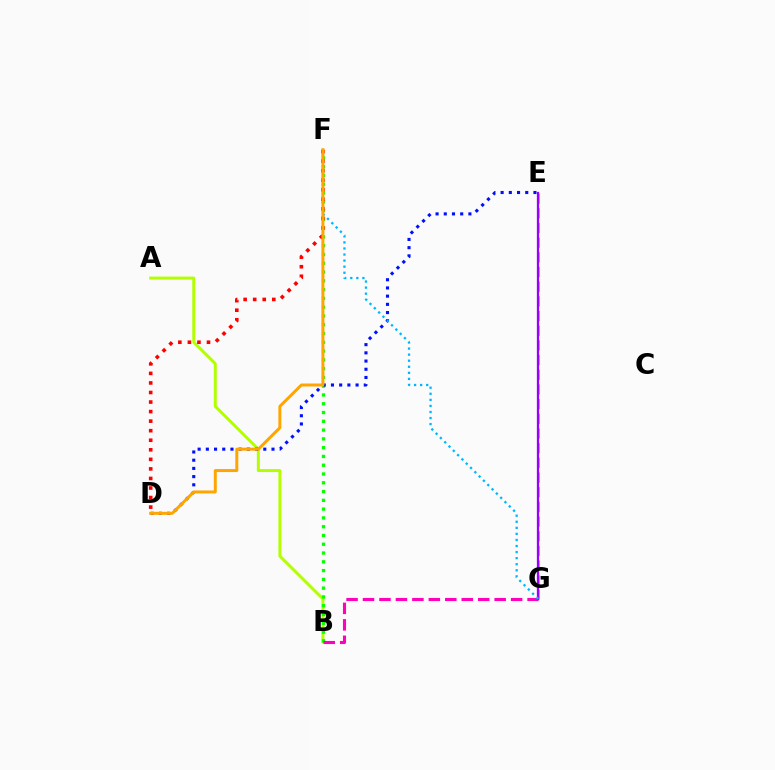{('A', 'B'): [{'color': '#b3ff00', 'line_style': 'solid', 'thickness': 2.14}], ('E', 'G'): [{'color': '#00ff9d', 'line_style': 'dashed', 'thickness': 1.99}, {'color': '#9b00ff', 'line_style': 'solid', 'thickness': 1.63}], ('B', 'F'): [{'color': '#08ff00', 'line_style': 'dotted', 'thickness': 2.39}], ('D', 'E'): [{'color': '#0010ff', 'line_style': 'dotted', 'thickness': 2.23}], ('B', 'G'): [{'color': '#ff00bd', 'line_style': 'dashed', 'thickness': 2.24}], ('D', 'F'): [{'color': '#ff0000', 'line_style': 'dotted', 'thickness': 2.59}, {'color': '#ffa500', 'line_style': 'solid', 'thickness': 2.14}], ('F', 'G'): [{'color': '#00b5ff', 'line_style': 'dotted', 'thickness': 1.65}]}